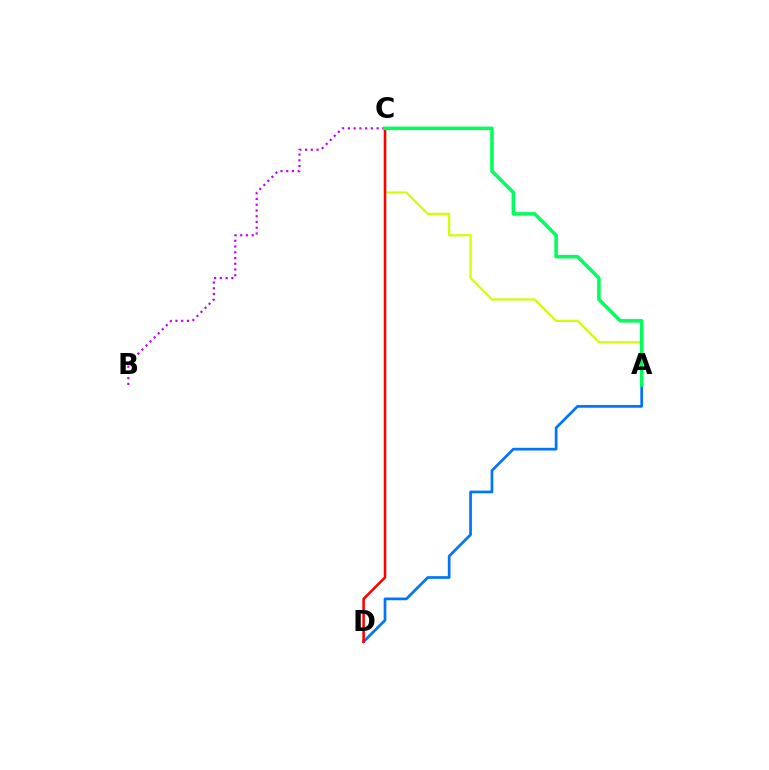{('A', 'C'): [{'color': '#d1ff00', 'line_style': 'solid', 'thickness': 1.59}, {'color': '#00ff5c', 'line_style': 'solid', 'thickness': 2.55}], ('B', 'C'): [{'color': '#b900ff', 'line_style': 'dotted', 'thickness': 1.56}], ('A', 'D'): [{'color': '#0074ff', 'line_style': 'solid', 'thickness': 1.95}], ('C', 'D'): [{'color': '#ff0000', 'line_style': 'solid', 'thickness': 1.85}]}